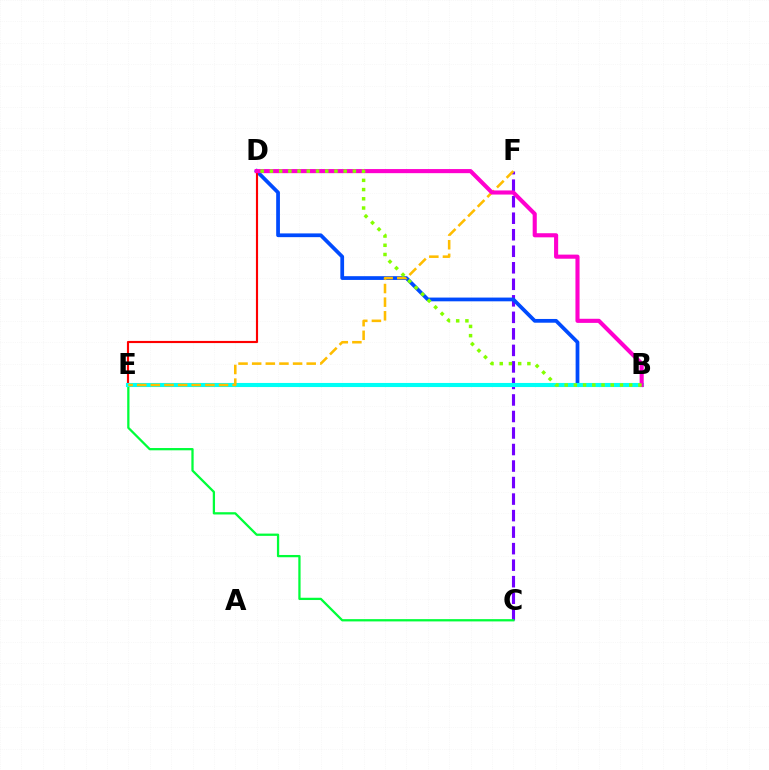{('C', 'F'): [{'color': '#7200ff', 'line_style': 'dashed', 'thickness': 2.24}], ('C', 'E'): [{'color': '#00ff39', 'line_style': 'solid', 'thickness': 1.63}], ('B', 'D'): [{'color': '#004bff', 'line_style': 'solid', 'thickness': 2.7}, {'color': '#ff00cf', 'line_style': 'solid', 'thickness': 2.95}, {'color': '#84ff00', 'line_style': 'dotted', 'thickness': 2.51}], ('D', 'E'): [{'color': '#ff0000', 'line_style': 'solid', 'thickness': 1.55}], ('B', 'E'): [{'color': '#00fff6', 'line_style': 'solid', 'thickness': 2.95}], ('E', 'F'): [{'color': '#ffbd00', 'line_style': 'dashed', 'thickness': 1.85}]}